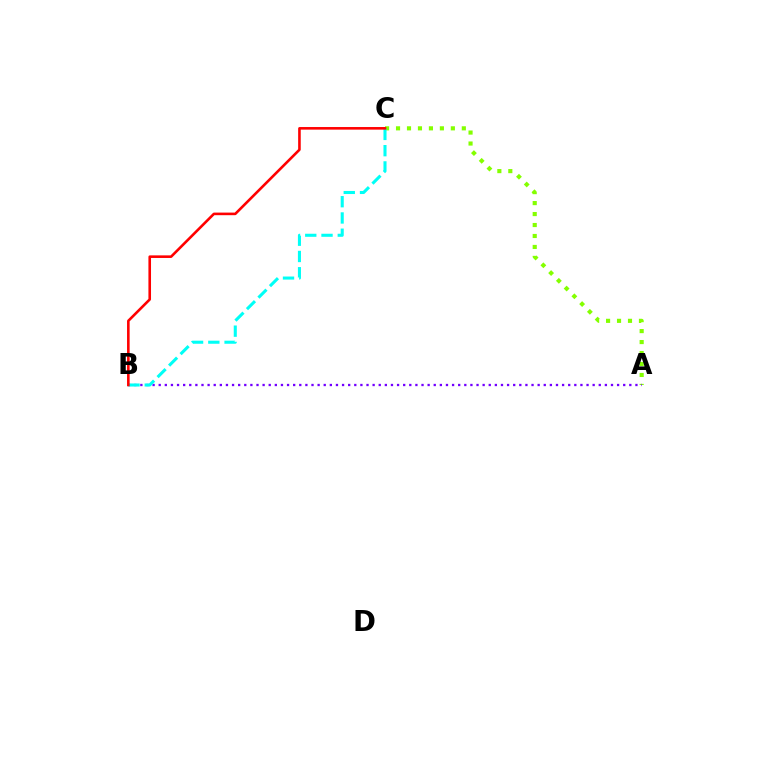{('A', 'C'): [{'color': '#84ff00', 'line_style': 'dotted', 'thickness': 2.98}], ('A', 'B'): [{'color': '#7200ff', 'line_style': 'dotted', 'thickness': 1.66}], ('B', 'C'): [{'color': '#00fff6', 'line_style': 'dashed', 'thickness': 2.21}, {'color': '#ff0000', 'line_style': 'solid', 'thickness': 1.87}]}